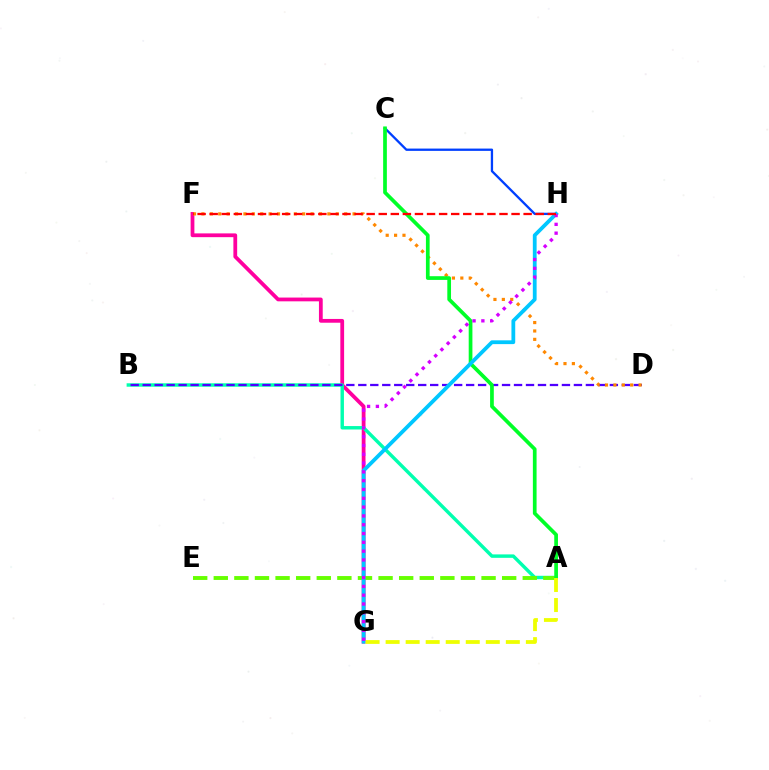{('F', 'G'): [{'color': '#ff00a0', 'line_style': 'solid', 'thickness': 2.72}], ('A', 'B'): [{'color': '#00ffaf', 'line_style': 'solid', 'thickness': 2.47}], ('B', 'D'): [{'color': '#4f00ff', 'line_style': 'dashed', 'thickness': 1.63}], ('C', 'H'): [{'color': '#003fff', 'line_style': 'solid', 'thickness': 1.66}], ('A', 'E'): [{'color': '#66ff00', 'line_style': 'dashed', 'thickness': 2.8}], ('D', 'F'): [{'color': '#ff8800', 'line_style': 'dotted', 'thickness': 2.28}], ('A', 'C'): [{'color': '#00ff27', 'line_style': 'solid', 'thickness': 2.67}], ('G', 'H'): [{'color': '#00c7ff', 'line_style': 'solid', 'thickness': 2.73}, {'color': '#d600ff', 'line_style': 'dotted', 'thickness': 2.39}], ('A', 'G'): [{'color': '#eeff00', 'line_style': 'dashed', 'thickness': 2.72}], ('F', 'H'): [{'color': '#ff0000', 'line_style': 'dashed', 'thickness': 1.64}]}